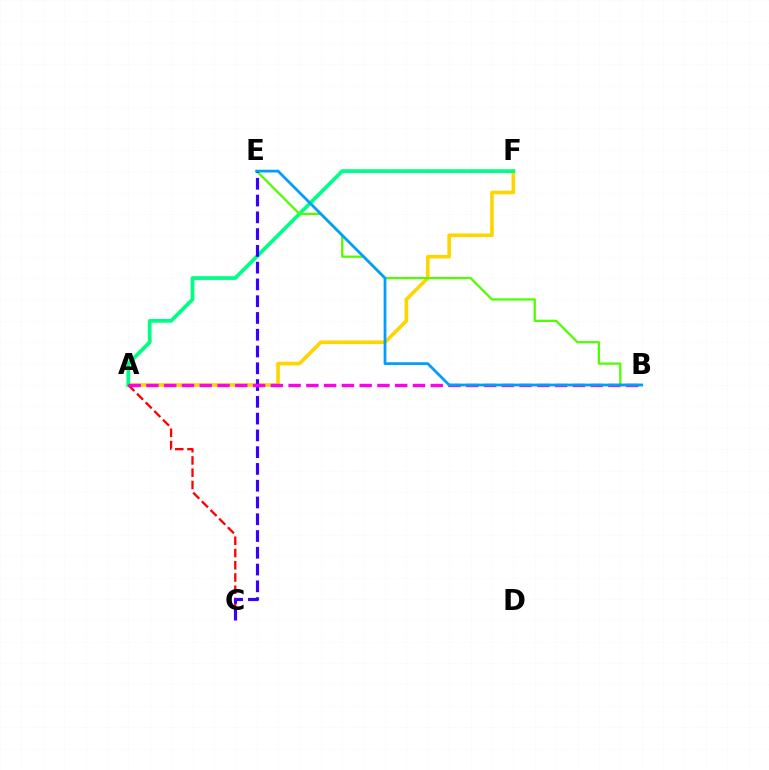{('A', 'F'): [{'color': '#ffd500', 'line_style': 'solid', 'thickness': 2.61}, {'color': '#00ff86', 'line_style': 'solid', 'thickness': 2.71}], ('B', 'E'): [{'color': '#4fff00', 'line_style': 'solid', 'thickness': 1.63}, {'color': '#009eff', 'line_style': 'solid', 'thickness': 1.99}], ('A', 'C'): [{'color': '#ff0000', 'line_style': 'dashed', 'thickness': 1.66}], ('C', 'E'): [{'color': '#3700ff', 'line_style': 'dashed', 'thickness': 2.28}], ('A', 'B'): [{'color': '#ff00ed', 'line_style': 'dashed', 'thickness': 2.41}]}